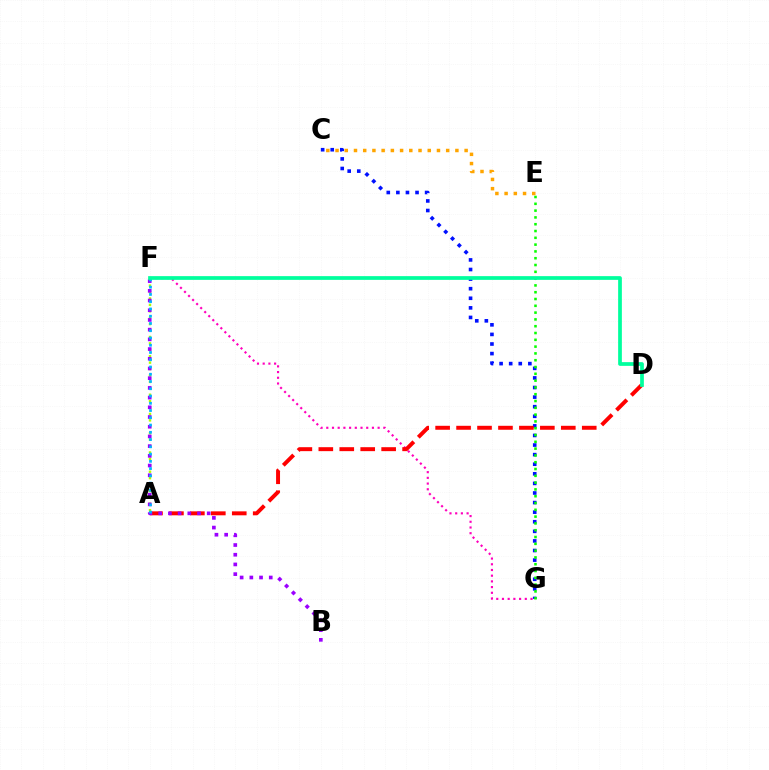{('F', 'G'): [{'color': '#ff00bd', 'line_style': 'dotted', 'thickness': 1.55}], ('C', 'G'): [{'color': '#0010ff', 'line_style': 'dotted', 'thickness': 2.61}], ('A', 'D'): [{'color': '#ff0000', 'line_style': 'dashed', 'thickness': 2.85}], ('E', 'G'): [{'color': '#08ff00', 'line_style': 'dotted', 'thickness': 1.85}], ('C', 'E'): [{'color': '#ffa500', 'line_style': 'dotted', 'thickness': 2.51}], ('A', 'F'): [{'color': '#b3ff00', 'line_style': 'dotted', 'thickness': 1.74}, {'color': '#00b5ff', 'line_style': 'dotted', 'thickness': 1.97}], ('B', 'F'): [{'color': '#9b00ff', 'line_style': 'dotted', 'thickness': 2.64}], ('D', 'F'): [{'color': '#00ff9d', 'line_style': 'solid', 'thickness': 2.69}]}